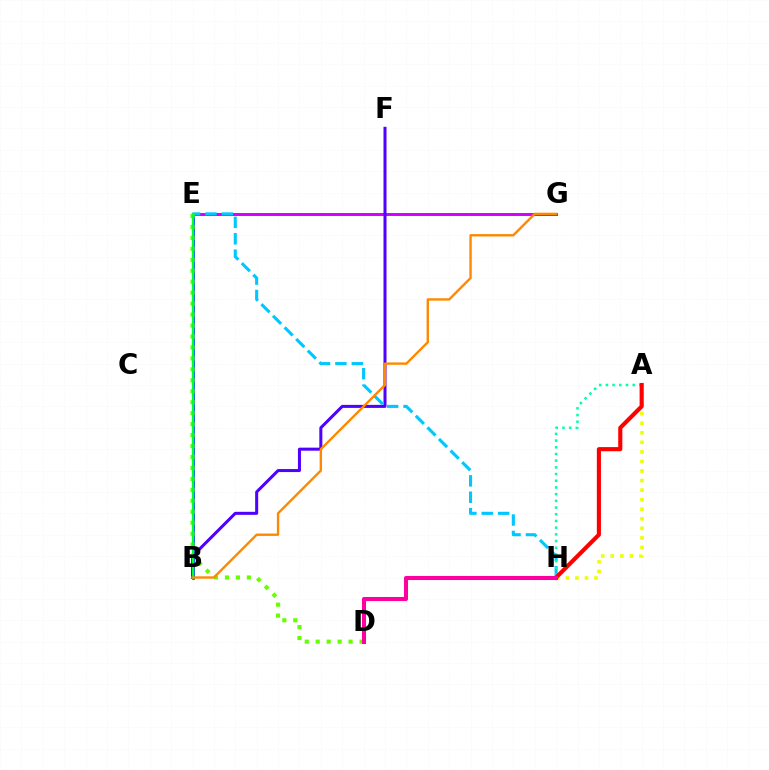{('E', 'G'): [{'color': '#d600ff', 'line_style': 'solid', 'thickness': 2.14}], ('B', 'E'): [{'color': '#003fff', 'line_style': 'solid', 'thickness': 1.96}, {'color': '#00ff27', 'line_style': 'solid', 'thickness': 1.66}], ('B', 'F'): [{'color': '#4f00ff', 'line_style': 'solid', 'thickness': 2.18}], ('A', 'H'): [{'color': '#eeff00', 'line_style': 'dotted', 'thickness': 2.6}, {'color': '#00ffaf', 'line_style': 'dotted', 'thickness': 1.82}, {'color': '#ff0000', 'line_style': 'solid', 'thickness': 2.97}], ('E', 'H'): [{'color': '#00c7ff', 'line_style': 'dashed', 'thickness': 2.23}], ('D', 'E'): [{'color': '#66ff00', 'line_style': 'dotted', 'thickness': 2.98}], ('D', 'H'): [{'color': '#ff00a0', 'line_style': 'solid', 'thickness': 2.92}], ('B', 'G'): [{'color': '#ff8800', 'line_style': 'solid', 'thickness': 1.71}]}